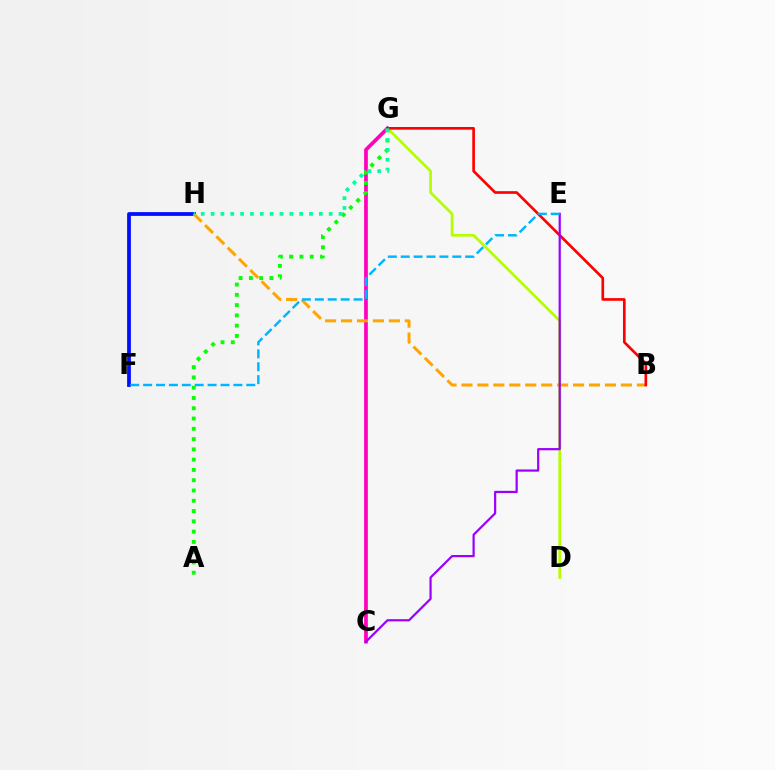{('D', 'G'): [{'color': '#b3ff00', 'line_style': 'solid', 'thickness': 1.96}], ('C', 'G'): [{'color': '#ff00bd', 'line_style': 'solid', 'thickness': 2.67}], ('A', 'G'): [{'color': '#08ff00', 'line_style': 'dotted', 'thickness': 2.79}], ('F', 'H'): [{'color': '#0010ff', 'line_style': 'solid', 'thickness': 2.71}], ('B', 'H'): [{'color': '#ffa500', 'line_style': 'dashed', 'thickness': 2.17}], ('B', 'G'): [{'color': '#ff0000', 'line_style': 'solid', 'thickness': 1.92}], ('G', 'H'): [{'color': '#00ff9d', 'line_style': 'dotted', 'thickness': 2.67}], ('C', 'E'): [{'color': '#9b00ff', 'line_style': 'solid', 'thickness': 1.6}], ('E', 'F'): [{'color': '#00b5ff', 'line_style': 'dashed', 'thickness': 1.75}]}